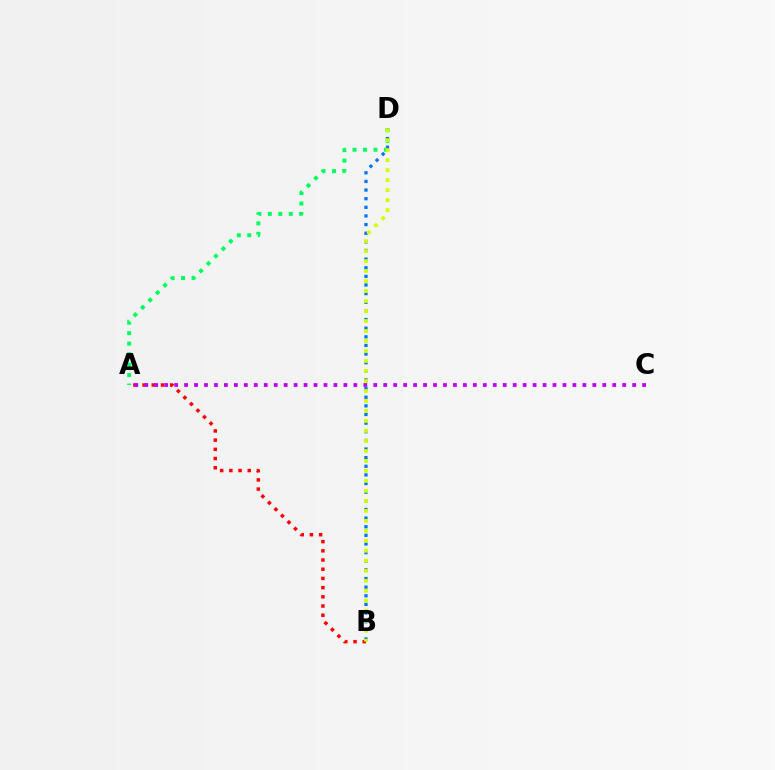{('A', 'B'): [{'color': '#ff0000', 'line_style': 'dotted', 'thickness': 2.5}], ('A', 'C'): [{'color': '#b900ff', 'line_style': 'dotted', 'thickness': 2.71}], ('B', 'D'): [{'color': '#0074ff', 'line_style': 'dotted', 'thickness': 2.35}, {'color': '#d1ff00', 'line_style': 'dotted', 'thickness': 2.71}], ('A', 'D'): [{'color': '#00ff5c', 'line_style': 'dotted', 'thickness': 2.85}]}